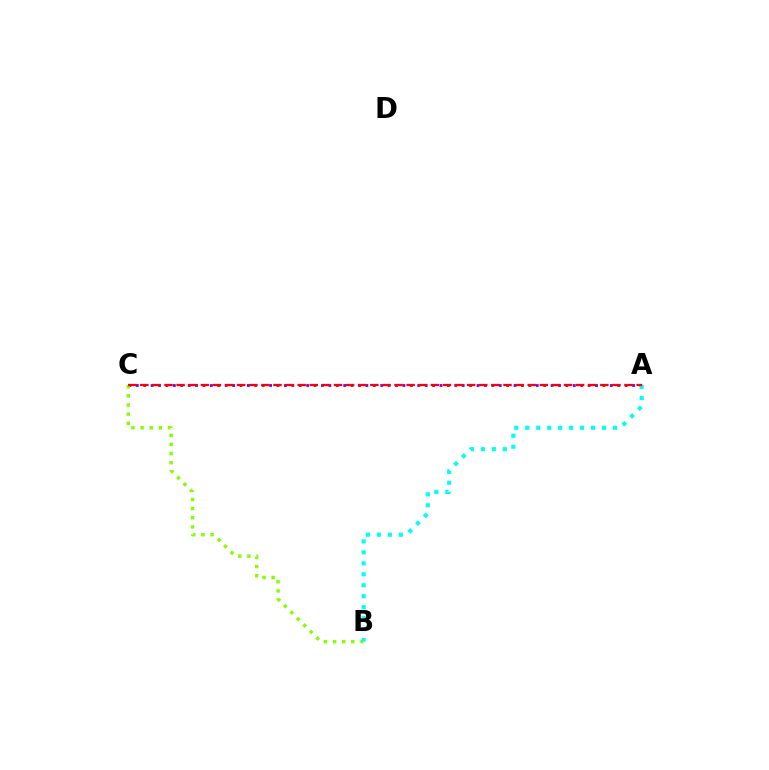{('A', 'C'): [{'color': '#7200ff', 'line_style': 'dotted', 'thickness': 2.01}, {'color': '#ff0000', 'line_style': 'dashed', 'thickness': 1.64}], ('B', 'C'): [{'color': '#84ff00', 'line_style': 'dotted', 'thickness': 2.48}], ('A', 'B'): [{'color': '#00fff6', 'line_style': 'dotted', 'thickness': 2.98}]}